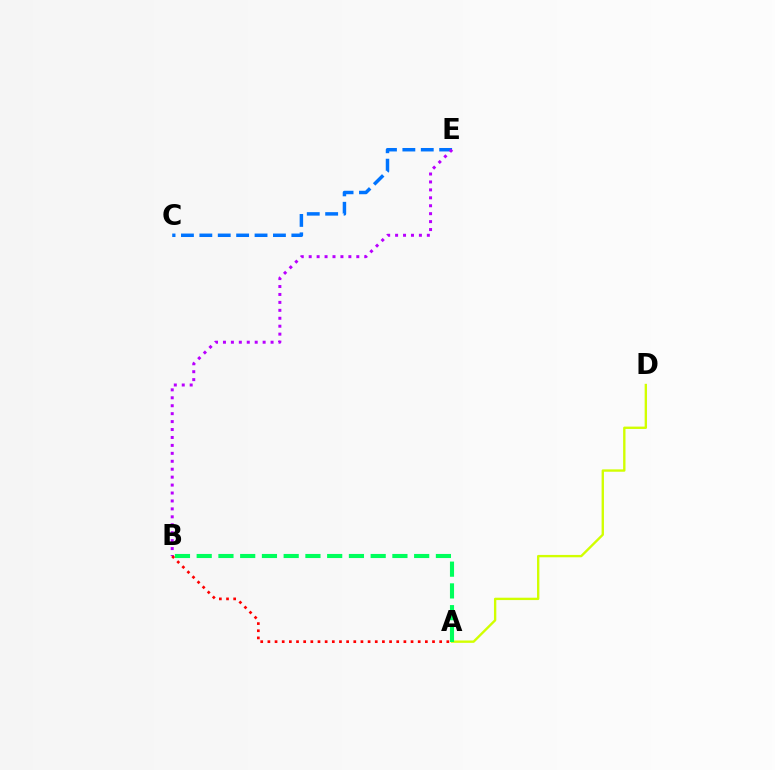{('C', 'E'): [{'color': '#0074ff', 'line_style': 'dashed', 'thickness': 2.5}], ('A', 'D'): [{'color': '#d1ff00', 'line_style': 'solid', 'thickness': 1.7}], ('B', 'E'): [{'color': '#b900ff', 'line_style': 'dotted', 'thickness': 2.16}], ('A', 'B'): [{'color': '#00ff5c', 'line_style': 'dashed', 'thickness': 2.95}, {'color': '#ff0000', 'line_style': 'dotted', 'thickness': 1.94}]}